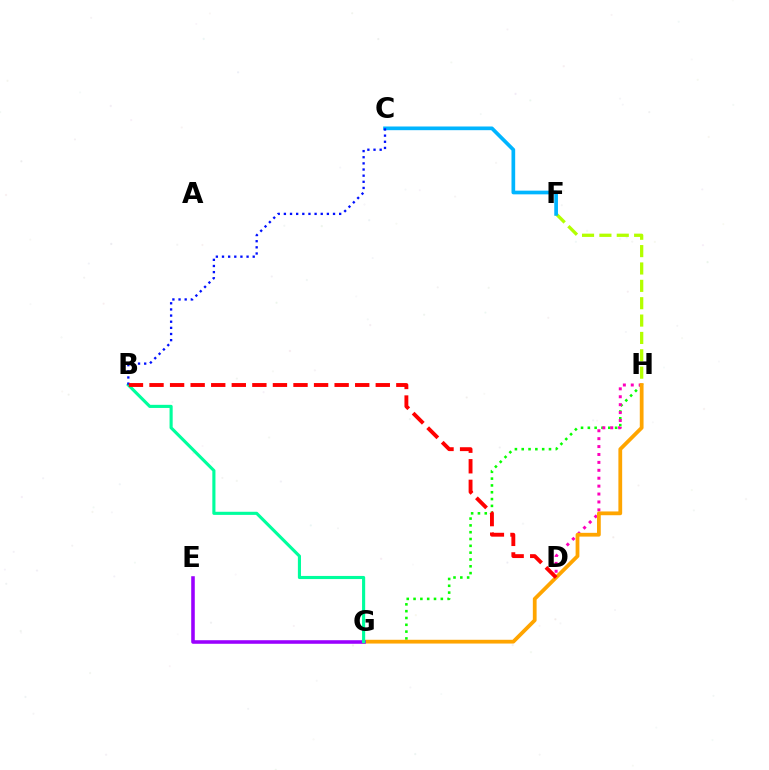{('G', 'H'): [{'color': '#08ff00', 'line_style': 'dotted', 'thickness': 1.85}, {'color': '#ffa500', 'line_style': 'solid', 'thickness': 2.71}], ('D', 'H'): [{'color': '#ff00bd', 'line_style': 'dotted', 'thickness': 2.15}], ('F', 'H'): [{'color': '#b3ff00', 'line_style': 'dashed', 'thickness': 2.36}], ('E', 'G'): [{'color': '#9b00ff', 'line_style': 'solid', 'thickness': 2.56}], ('C', 'F'): [{'color': '#00b5ff', 'line_style': 'solid', 'thickness': 2.65}], ('B', 'G'): [{'color': '#00ff9d', 'line_style': 'solid', 'thickness': 2.25}], ('B', 'C'): [{'color': '#0010ff', 'line_style': 'dotted', 'thickness': 1.67}], ('B', 'D'): [{'color': '#ff0000', 'line_style': 'dashed', 'thickness': 2.79}]}